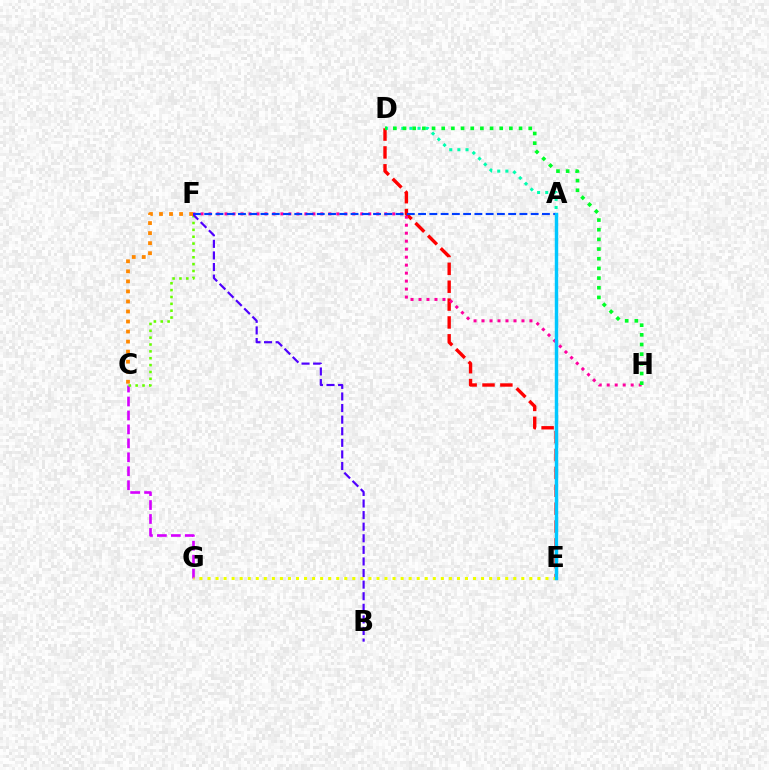{('A', 'D'): [{'color': '#00ffaf', 'line_style': 'dotted', 'thickness': 2.21}], ('D', 'E'): [{'color': '#ff0000', 'line_style': 'dashed', 'thickness': 2.43}], ('C', 'G'): [{'color': '#d600ff', 'line_style': 'dashed', 'thickness': 1.89}], ('E', 'G'): [{'color': '#eeff00', 'line_style': 'dotted', 'thickness': 2.19}], ('F', 'H'): [{'color': '#ff00a0', 'line_style': 'dotted', 'thickness': 2.17}], ('D', 'H'): [{'color': '#00ff27', 'line_style': 'dotted', 'thickness': 2.63}], ('C', 'F'): [{'color': '#66ff00', 'line_style': 'dotted', 'thickness': 1.86}, {'color': '#ff8800', 'line_style': 'dotted', 'thickness': 2.73}], ('A', 'F'): [{'color': '#003fff', 'line_style': 'dashed', 'thickness': 1.53}], ('B', 'F'): [{'color': '#4f00ff', 'line_style': 'dashed', 'thickness': 1.57}], ('A', 'E'): [{'color': '#00c7ff', 'line_style': 'solid', 'thickness': 2.48}]}